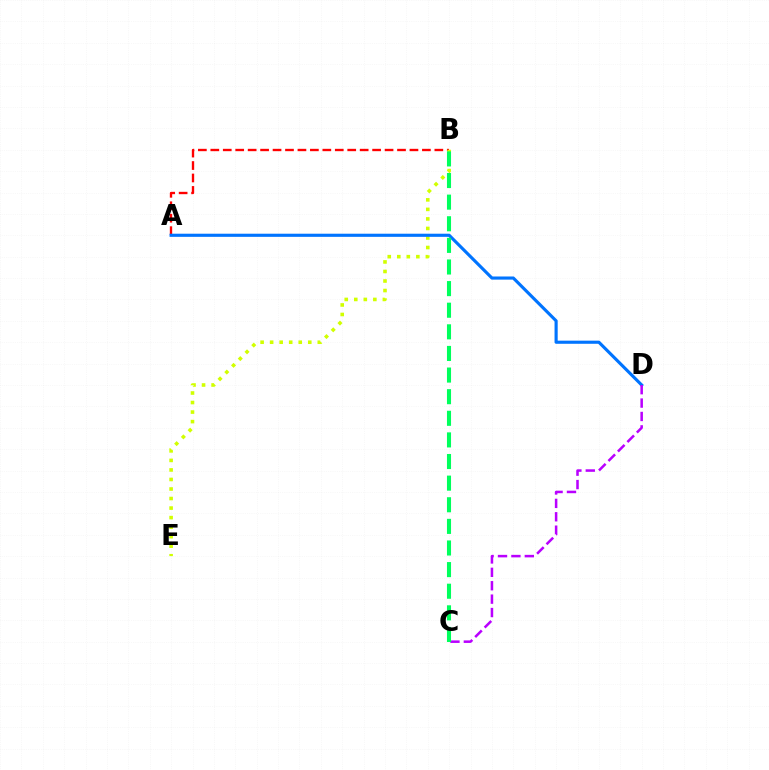{('A', 'B'): [{'color': '#ff0000', 'line_style': 'dashed', 'thickness': 1.69}], ('B', 'E'): [{'color': '#d1ff00', 'line_style': 'dotted', 'thickness': 2.59}], ('A', 'D'): [{'color': '#0074ff', 'line_style': 'solid', 'thickness': 2.26}], ('C', 'D'): [{'color': '#b900ff', 'line_style': 'dashed', 'thickness': 1.82}], ('B', 'C'): [{'color': '#00ff5c', 'line_style': 'dashed', 'thickness': 2.94}]}